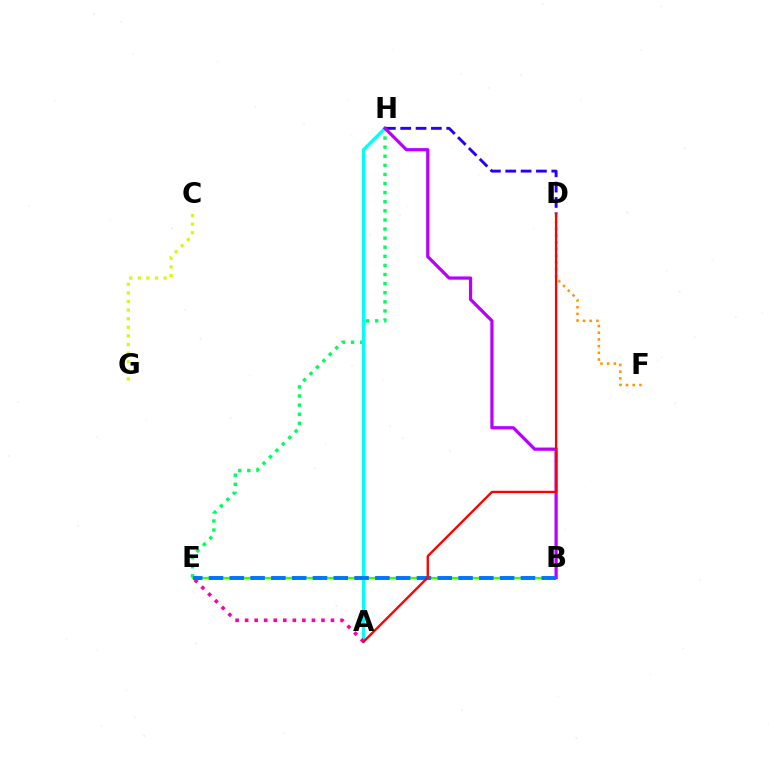{('E', 'H'): [{'color': '#00ff5c', 'line_style': 'dotted', 'thickness': 2.47}], ('C', 'G'): [{'color': '#d1ff00', 'line_style': 'dotted', 'thickness': 2.34}], ('D', 'F'): [{'color': '#ff9400', 'line_style': 'dotted', 'thickness': 1.82}], ('A', 'H'): [{'color': '#00fff6', 'line_style': 'solid', 'thickness': 2.35}], ('B', 'E'): [{'color': '#3dff00', 'line_style': 'solid', 'thickness': 1.66}, {'color': '#0074ff', 'line_style': 'dashed', 'thickness': 2.83}], ('A', 'E'): [{'color': '#ff00ac', 'line_style': 'dotted', 'thickness': 2.59}], ('D', 'H'): [{'color': '#2500ff', 'line_style': 'dashed', 'thickness': 2.08}], ('B', 'H'): [{'color': '#b900ff', 'line_style': 'solid', 'thickness': 2.33}], ('A', 'D'): [{'color': '#ff0000', 'line_style': 'solid', 'thickness': 1.69}]}